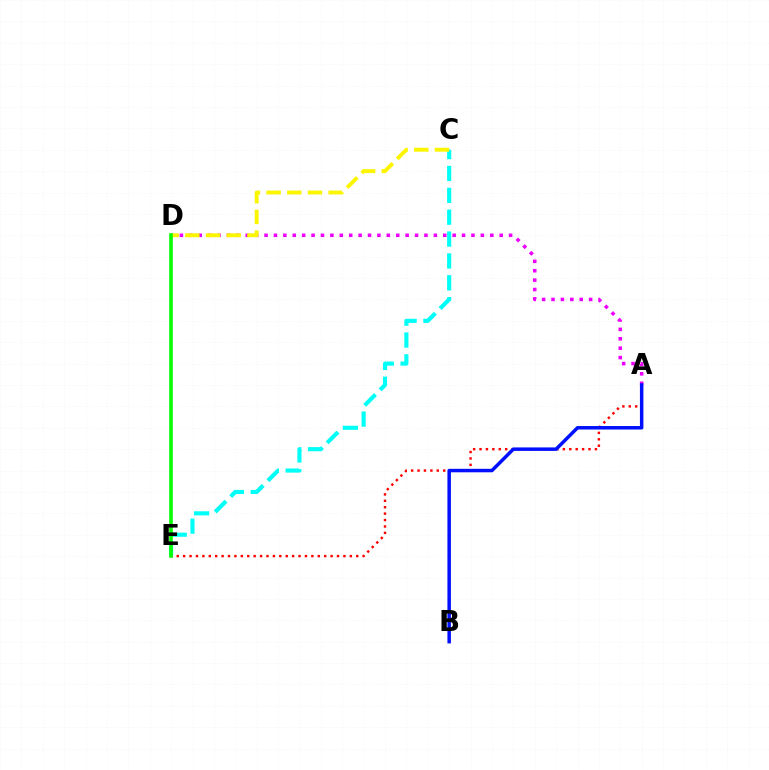{('C', 'E'): [{'color': '#00fff6', 'line_style': 'dashed', 'thickness': 2.97}], ('A', 'E'): [{'color': '#ff0000', 'line_style': 'dotted', 'thickness': 1.74}], ('A', 'D'): [{'color': '#ee00ff', 'line_style': 'dotted', 'thickness': 2.56}], ('C', 'D'): [{'color': '#fcf500', 'line_style': 'dashed', 'thickness': 2.81}], ('A', 'B'): [{'color': '#0010ff', 'line_style': 'solid', 'thickness': 2.51}], ('D', 'E'): [{'color': '#08ff00', 'line_style': 'solid', 'thickness': 2.6}]}